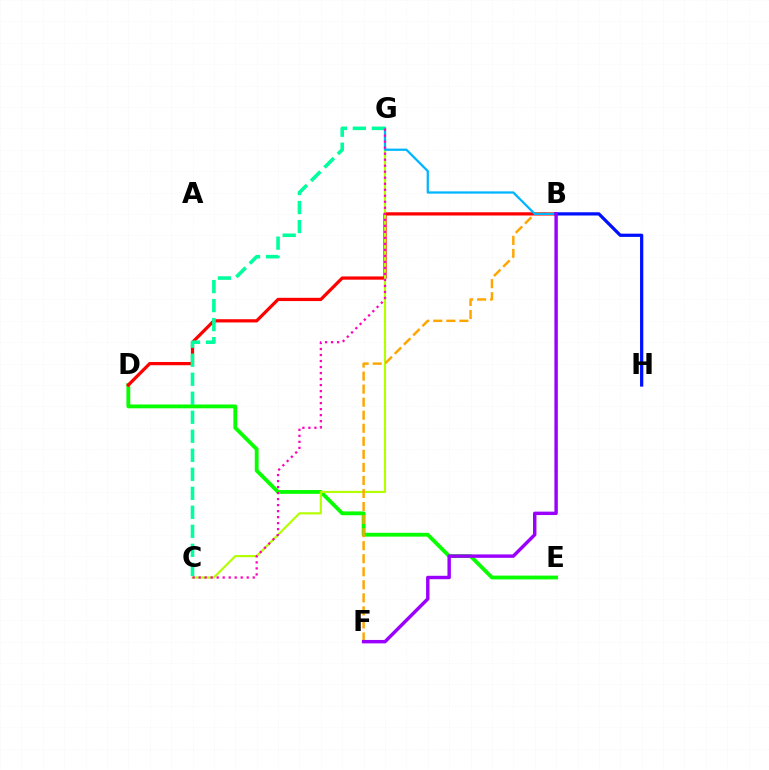{('D', 'E'): [{'color': '#08ff00', 'line_style': 'solid', 'thickness': 2.75}], ('B', 'D'): [{'color': '#ff0000', 'line_style': 'solid', 'thickness': 2.33}], ('C', 'G'): [{'color': '#b3ff00', 'line_style': 'solid', 'thickness': 1.55}, {'color': '#00ff9d', 'line_style': 'dashed', 'thickness': 2.58}, {'color': '#ff00bd', 'line_style': 'dotted', 'thickness': 1.63}], ('B', 'F'): [{'color': '#ffa500', 'line_style': 'dashed', 'thickness': 1.77}, {'color': '#9b00ff', 'line_style': 'solid', 'thickness': 2.47}], ('B', 'G'): [{'color': '#00b5ff', 'line_style': 'solid', 'thickness': 1.63}], ('B', 'H'): [{'color': '#0010ff', 'line_style': 'solid', 'thickness': 2.33}]}